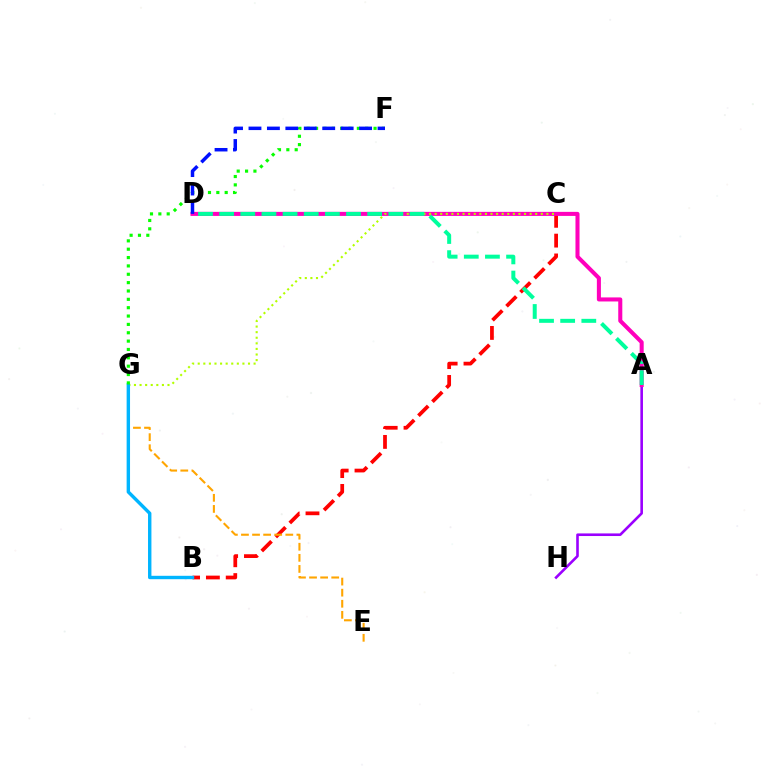{('B', 'C'): [{'color': '#ff0000', 'line_style': 'dashed', 'thickness': 2.69}], ('A', 'H'): [{'color': '#9b00ff', 'line_style': 'solid', 'thickness': 1.88}], ('E', 'G'): [{'color': '#ffa500', 'line_style': 'dashed', 'thickness': 1.51}], ('A', 'D'): [{'color': '#ff00bd', 'line_style': 'solid', 'thickness': 2.92}, {'color': '#00ff9d', 'line_style': 'dashed', 'thickness': 2.87}], ('C', 'G'): [{'color': '#b3ff00', 'line_style': 'dotted', 'thickness': 1.52}], ('B', 'G'): [{'color': '#00b5ff', 'line_style': 'solid', 'thickness': 2.45}], ('F', 'G'): [{'color': '#08ff00', 'line_style': 'dotted', 'thickness': 2.27}], ('D', 'F'): [{'color': '#0010ff', 'line_style': 'dashed', 'thickness': 2.5}]}